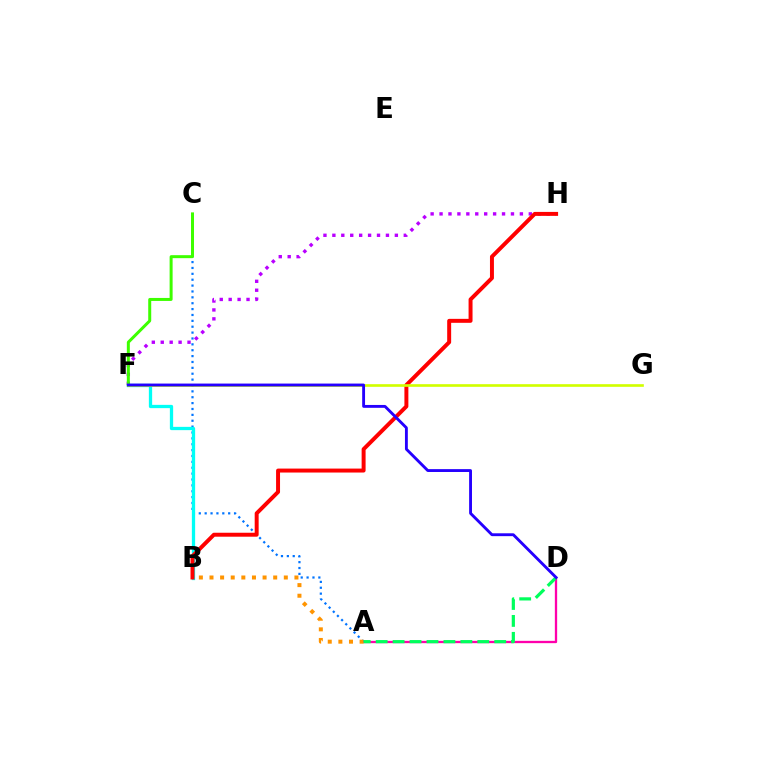{('A', 'D'): [{'color': '#ff00ac', 'line_style': 'solid', 'thickness': 1.66}, {'color': '#00ff5c', 'line_style': 'dashed', 'thickness': 2.3}], ('A', 'C'): [{'color': '#0074ff', 'line_style': 'dotted', 'thickness': 1.6}], ('A', 'B'): [{'color': '#ff9400', 'line_style': 'dotted', 'thickness': 2.89}], ('F', 'H'): [{'color': '#b900ff', 'line_style': 'dotted', 'thickness': 2.43}], ('B', 'F'): [{'color': '#00fff6', 'line_style': 'solid', 'thickness': 2.36}], ('B', 'H'): [{'color': '#ff0000', 'line_style': 'solid', 'thickness': 2.85}], ('C', 'F'): [{'color': '#3dff00', 'line_style': 'solid', 'thickness': 2.16}], ('F', 'G'): [{'color': '#d1ff00', 'line_style': 'solid', 'thickness': 1.91}], ('D', 'F'): [{'color': '#2500ff', 'line_style': 'solid', 'thickness': 2.06}]}